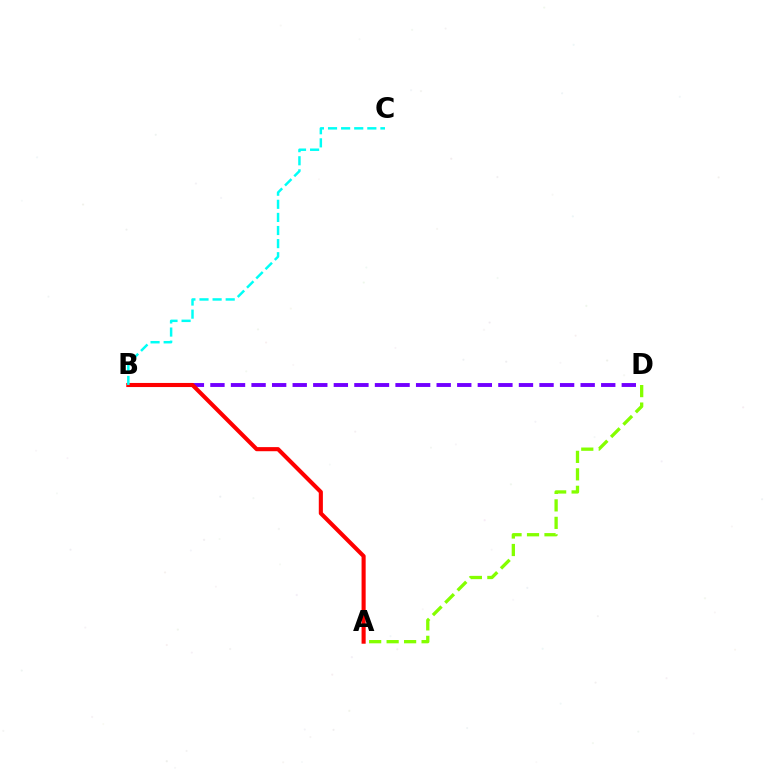{('A', 'D'): [{'color': '#84ff00', 'line_style': 'dashed', 'thickness': 2.37}], ('B', 'D'): [{'color': '#7200ff', 'line_style': 'dashed', 'thickness': 2.79}], ('A', 'B'): [{'color': '#ff0000', 'line_style': 'solid', 'thickness': 2.95}], ('B', 'C'): [{'color': '#00fff6', 'line_style': 'dashed', 'thickness': 1.78}]}